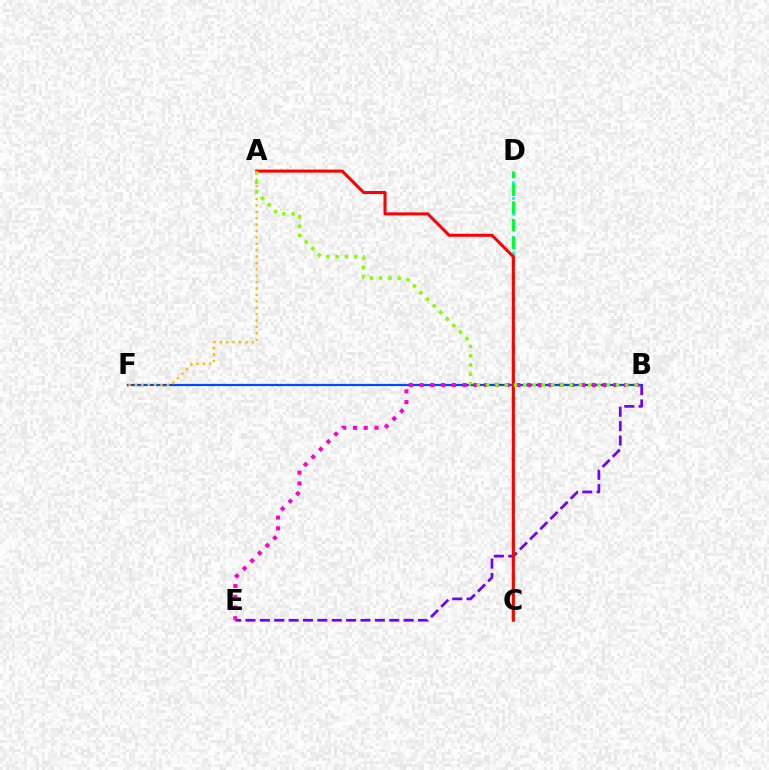{('C', 'D'): [{'color': '#00fff6', 'line_style': 'dotted', 'thickness': 2.12}, {'color': '#00ff39', 'line_style': 'dashed', 'thickness': 2.4}], ('B', 'F'): [{'color': '#004bff', 'line_style': 'solid', 'thickness': 1.59}], ('B', 'E'): [{'color': '#7200ff', 'line_style': 'dashed', 'thickness': 1.95}, {'color': '#ff00cf', 'line_style': 'dotted', 'thickness': 2.92}], ('A', 'F'): [{'color': '#ffbd00', 'line_style': 'dotted', 'thickness': 1.74}], ('A', 'C'): [{'color': '#ff0000', 'line_style': 'solid', 'thickness': 2.19}], ('A', 'B'): [{'color': '#84ff00', 'line_style': 'dotted', 'thickness': 2.52}]}